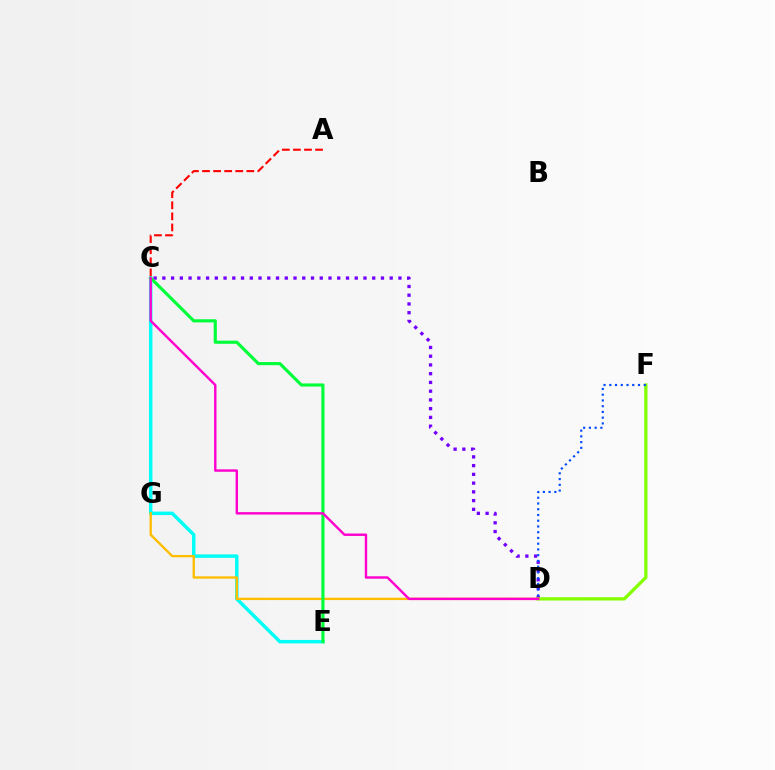{('A', 'C'): [{'color': '#ff0000', 'line_style': 'dashed', 'thickness': 1.5}], ('C', 'D'): [{'color': '#7200ff', 'line_style': 'dotted', 'thickness': 2.38}, {'color': '#ff00cf', 'line_style': 'solid', 'thickness': 1.74}], ('D', 'F'): [{'color': '#84ff00', 'line_style': 'solid', 'thickness': 2.37}, {'color': '#004bff', 'line_style': 'dotted', 'thickness': 1.56}], ('C', 'E'): [{'color': '#00fff6', 'line_style': 'solid', 'thickness': 2.49}, {'color': '#00ff39', 'line_style': 'solid', 'thickness': 2.26}], ('D', 'G'): [{'color': '#ffbd00', 'line_style': 'solid', 'thickness': 1.68}]}